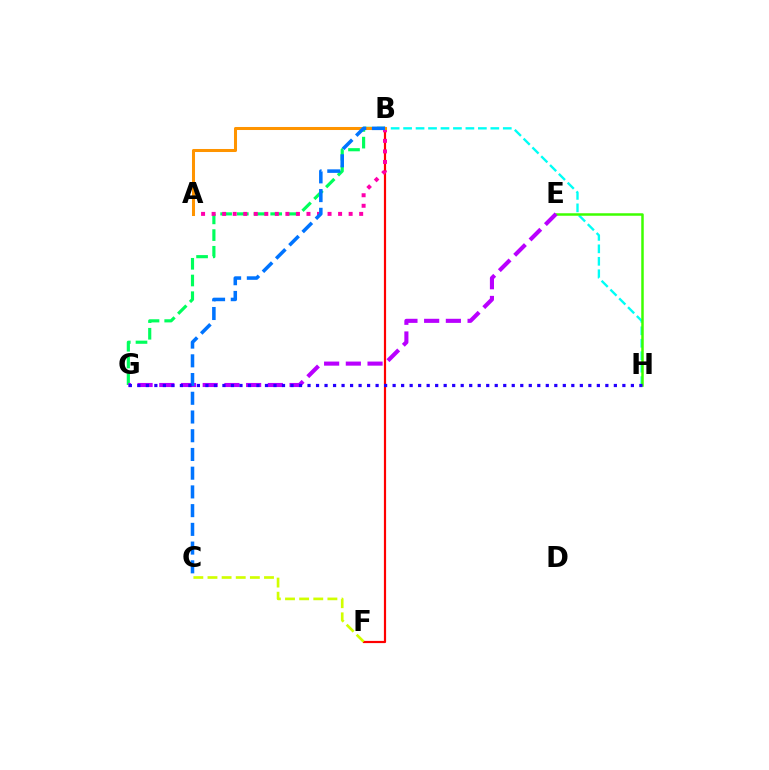{('B', 'H'): [{'color': '#00fff6', 'line_style': 'dashed', 'thickness': 1.69}], ('E', 'H'): [{'color': '#3dff00', 'line_style': 'solid', 'thickness': 1.8}], ('B', 'F'): [{'color': '#ff0000', 'line_style': 'solid', 'thickness': 1.58}], ('B', 'G'): [{'color': '#00ff5c', 'line_style': 'dashed', 'thickness': 2.27}], ('E', 'G'): [{'color': '#b900ff', 'line_style': 'dashed', 'thickness': 2.95}], ('A', 'B'): [{'color': '#ff00ac', 'line_style': 'dotted', 'thickness': 2.86}, {'color': '#ff9400', 'line_style': 'solid', 'thickness': 2.18}], ('B', 'C'): [{'color': '#0074ff', 'line_style': 'dashed', 'thickness': 2.54}], ('C', 'F'): [{'color': '#d1ff00', 'line_style': 'dashed', 'thickness': 1.92}], ('G', 'H'): [{'color': '#2500ff', 'line_style': 'dotted', 'thickness': 2.31}]}